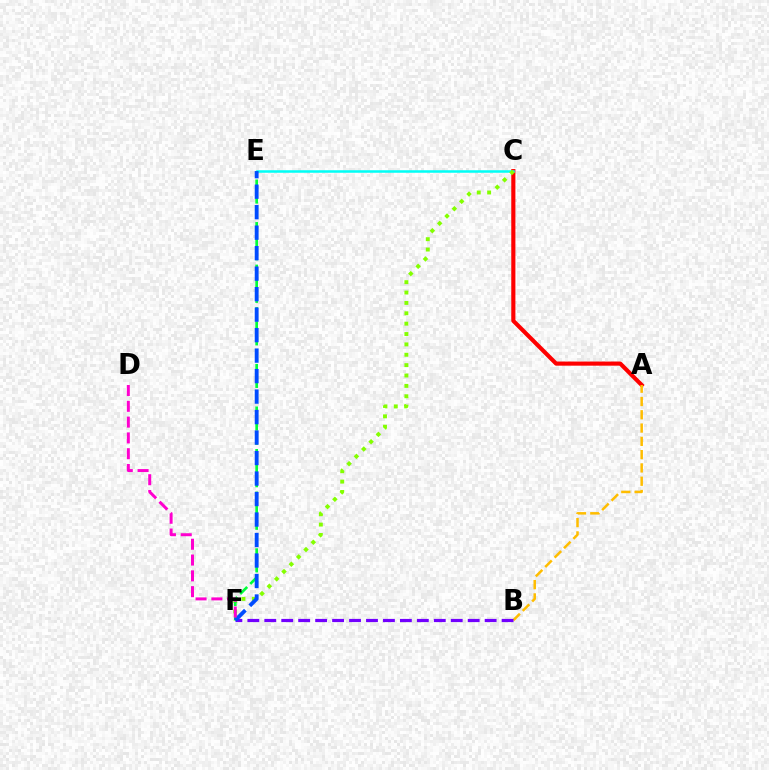{('A', 'C'): [{'color': '#ff0000', 'line_style': 'solid', 'thickness': 2.97}], ('A', 'B'): [{'color': '#ffbd00', 'line_style': 'dashed', 'thickness': 1.81}], ('C', 'E'): [{'color': '#00fff6', 'line_style': 'solid', 'thickness': 1.81}], ('C', 'F'): [{'color': '#84ff00', 'line_style': 'dotted', 'thickness': 2.82}], ('E', 'F'): [{'color': '#00ff39', 'line_style': 'dashed', 'thickness': 1.93}, {'color': '#004bff', 'line_style': 'dashed', 'thickness': 2.78}], ('B', 'F'): [{'color': '#7200ff', 'line_style': 'dashed', 'thickness': 2.3}], ('D', 'F'): [{'color': '#ff00cf', 'line_style': 'dashed', 'thickness': 2.15}]}